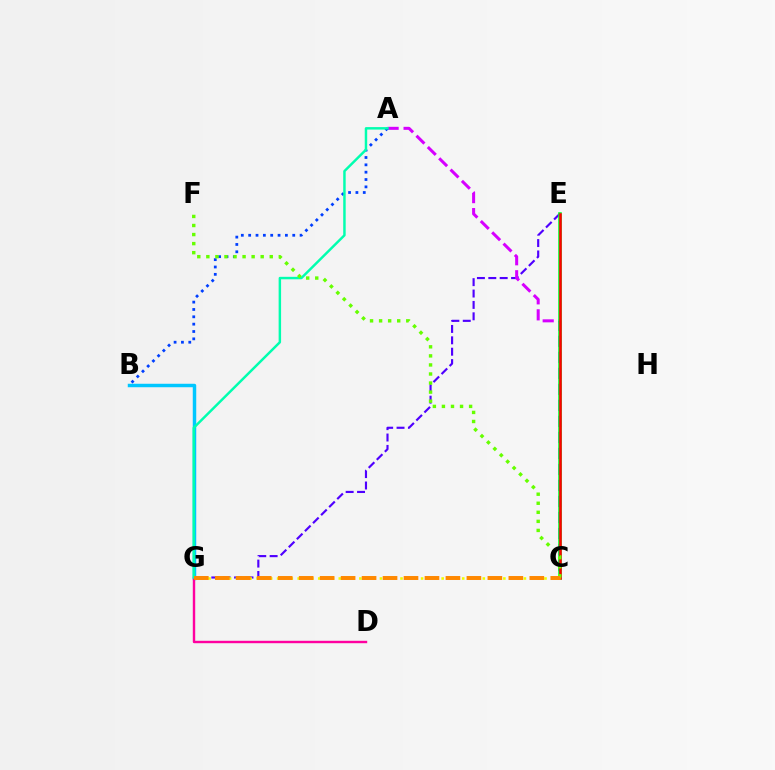{('E', 'G'): [{'color': '#4f00ff', 'line_style': 'dashed', 'thickness': 1.55}], ('B', 'G'): [{'color': '#00c7ff', 'line_style': 'solid', 'thickness': 2.5}], ('A', 'C'): [{'color': '#d600ff', 'line_style': 'dashed', 'thickness': 2.18}], ('A', 'B'): [{'color': '#003fff', 'line_style': 'dotted', 'thickness': 2.0}], ('D', 'G'): [{'color': '#ff00a0', 'line_style': 'solid', 'thickness': 1.73}], ('A', 'G'): [{'color': '#00ffaf', 'line_style': 'solid', 'thickness': 1.77}], ('C', 'E'): [{'color': '#00ff27', 'line_style': 'solid', 'thickness': 2.56}, {'color': '#ff0000', 'line_style': 'solid', 'thickness': 1.8}], ('C', 'F'): [{'color': '#66ff00', 'line_style': 'dotted', 'thickness': 2.46}], ('C', 'G'): [{'color': '#eeff00', 'line_style': 'dotted', 'thickness': 1.86}, {'color': '#ff8800', 'line_style': 'dashed', 'thickness': 2.85}]}